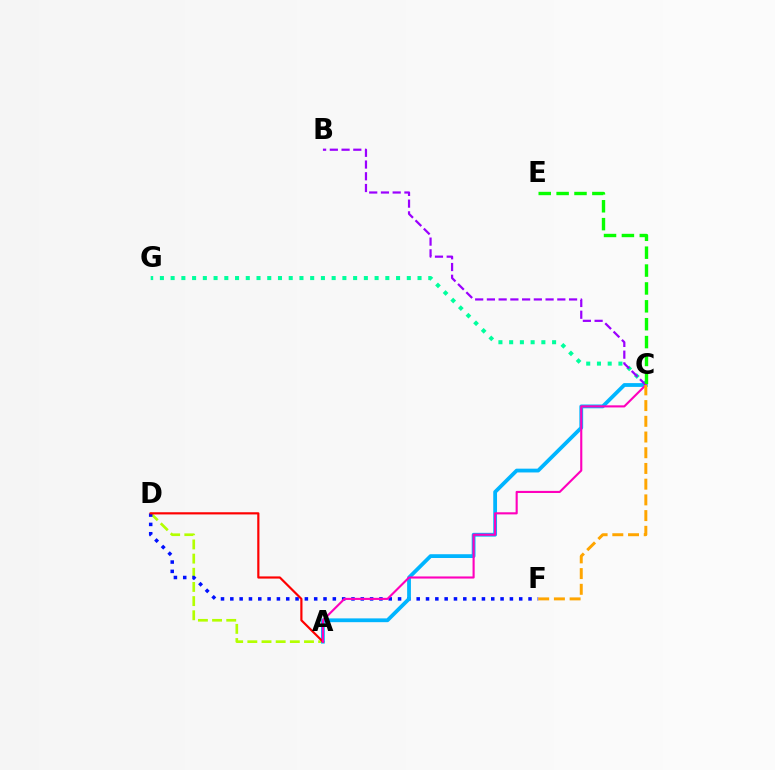{('C', 'G'): [{'color': '#00ff9d', 'line_style': 'dotted', 'thickness': 2.92}], ('A', 'D'): [{'color': '#b3ff00', 'line_style': 'dashed', 'thickness': 1.92}, {'color': '#ff0000', 'line_style': 'solid', 'thickness': 1.57}], ('D', 'F'): [{'color': '#0010ff', 'line_style': 'dotted', 'thickness': 2.53}], ('A', 'C'): [{'color': '#00b5ff', 'line_style': 'solid', 'thickness': 2.73}, {'color': '#ff00bd', 'line_style': 'solid', 'thickness': 1.52}], ('B', 'C'): [{'color': '#9b00ff', 'line_style': 'dashed', 'thickness': 1.59}], ('C', 'F'): [{'color': '#ffa500', 'line_style': 'dashed', 'thickness': 2.13}], ('C', 'E'): [{'color': '#08ff00', 'line_style': 'dashed', 'thickness': 2.43}]}